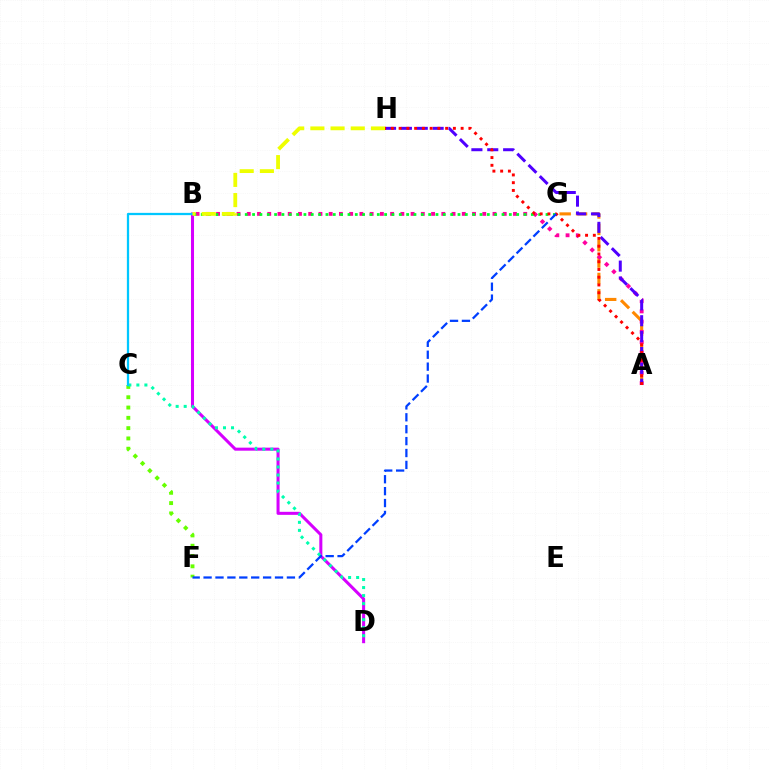{('A', 'G'): [{'color': '#ff8800', 'line_style': 'dashed', 'thickness': 2.23}], ('A', 'B'): [{'color': '#ff00a0', 'line_style': 'dotted', 'thickness': 2.78}], ('A', 'H'): [{'color': '#4f00ff', 'line_style': 'dashed', 'thickness': 2.16}, {'color': '#ff0000', 'line_style': 'dotted', 'thickness': 2.11}], ('B', 'G'): [{'color': '#00ff27', 'line_style': 'dotted', 'thickness': 1.99}], ('C', 'F'): [{'color': '#66ff00', 'line_style': 'dotted', 'thickness': 2.8}], ('B', 'D'): [{'color': '#d600ff', 'line_style': 'solid', 'thickness': 2.19}], ('C', 'D'): [{'color': '#00ffaf', 'line_style': 'dotted', 'thickness': 2.18}], ('F', 'G'): [{'color': '#003fff', 'line_style': 'dashed', 'thickness': 1.62}], ('B', 'C'): [{'color': '#00c7ff', 'line_style': 'solid', 'thickness': 1.63}], ('B', 'H'): [{'color': '#eeff00', 'line_style': 'dashed', 'thickness': 2.74}]}